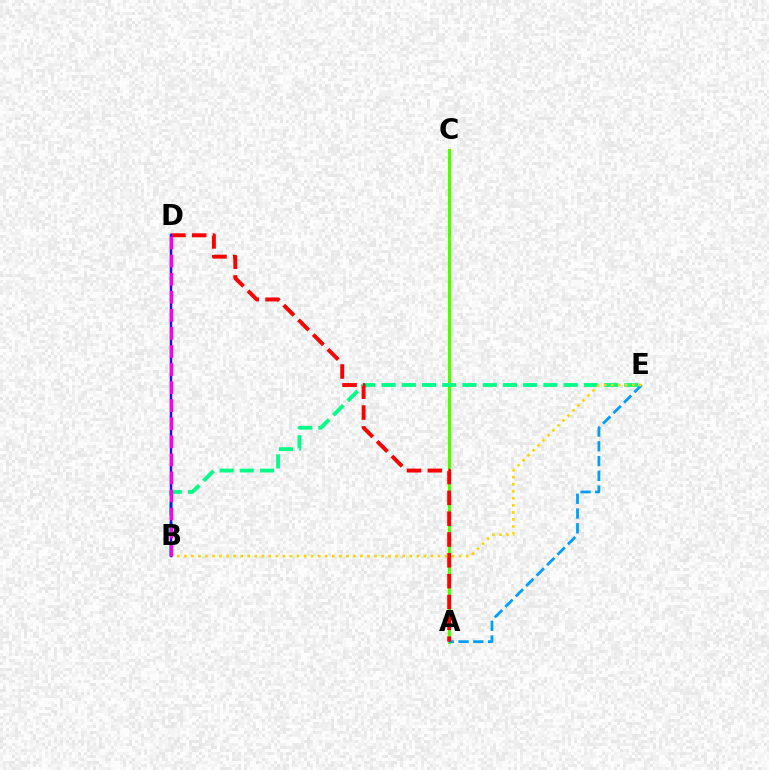{('A', 'C'): [{'color': '#4fff00', 'line_style': 'solid', 'thickness': 2.26}], ('B', 'E'): [{'color': '#00ff86', 'line_style': 'dashed', 'thickness': 2.75}, {'color': '#ffd500', 'line_style': 'dotted', 'thickness': 1.91}], ('A', 'E'): [{'color': '#009eff', 'line_style': 'dashed', 'thickness': 2.01}], ('A', 'D'): [{'color': '#ff0000', 'line_style': 'dashed', 'thickness': 2.83}], ('B', 'D'): [{'color': '#3700ff', 'line_style': 'solid', 'thickness': 1.78}, {'color': '#ff00ed', 'line_style': 'dashed', 'thickness': 2.45}]}